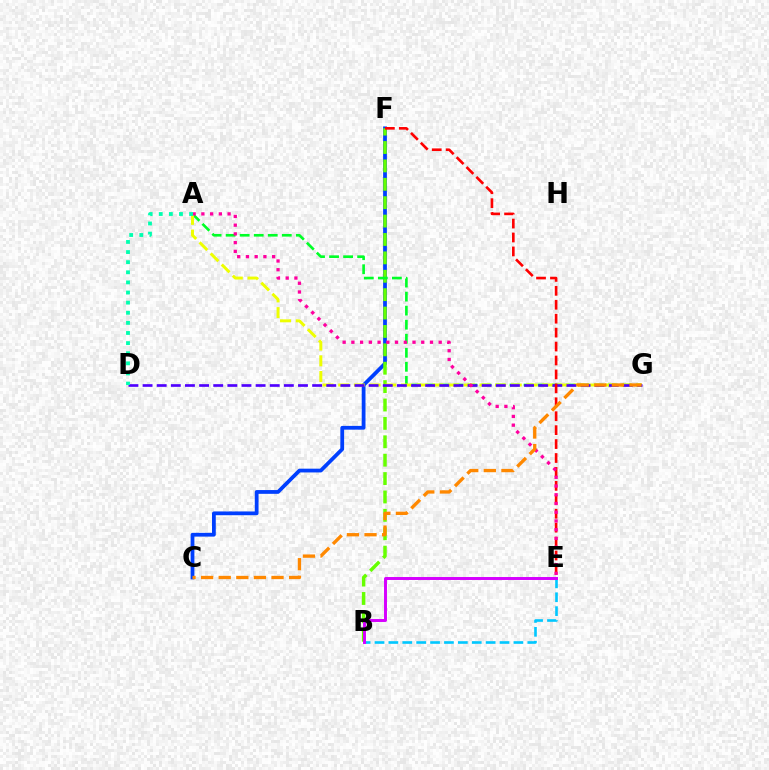{('C', 'F'): [{'color': '#003fff', 'line_style': 'solid', 'thickness': 2.72}], ('B', 'F'): [{'color': '#66ff00', 'line_style': 'dashed', 'thickness': 2.5}], ('A', 'G'): [{'color': '#00ff27', 'line_style': 'dashed', 'thickness': 1.91}, {'color': '#eeff00', 'line_style': 'dashed', 'thickness': 2.13}], ('D', 'G'): [{'color': '#4f00ff', 'line_style': 'dashed', 'thickness': 1.92}], ('E', 'F'): [{'color': '#ff0000', 'line_style': 'dashed', 'thickness': 1.89}], ('A', 'E'): [{'color': '#ff00a0', 'line_style': 'dotted', 'thickness': 2.37}], ('B', 'E'): [{'color': '#00c7ff', 'line_style': 'dashed', 'thickness': 1.89}, {'color': '#d600ff', 'line_style': 'solid', 'thickness': 2.12}], ('C', 'G'): [{'color': '#ff8800', 'line_style': 'dashed', 'thickness': 2.39}], ('A', 'D'): [{'color': '#00ffaf', 'line_style': 'dotted', 'thickness': 2.75}]}